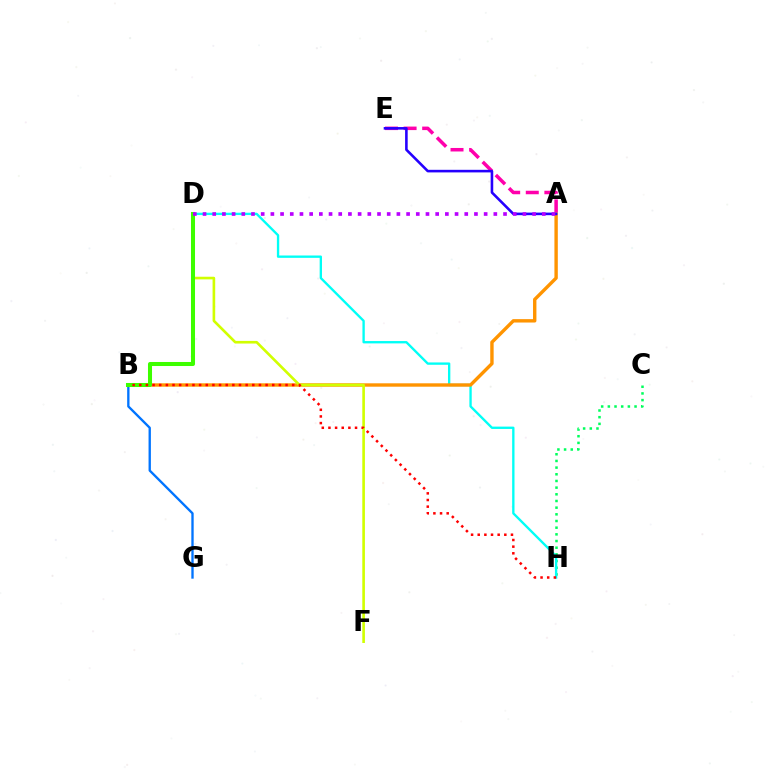{('C', 'H'): [{'color': '#00ff5c', 'line_style': 'dotted', 'thickness': 1.81}], ('B', 'G'): [{'color': '#0074ff', 'line_style': 'solid', 'thickness': 1.69}], ('D', 'H'): [{'color': '#00fff6', 'line_style': 'solid', 'thickness': 1.69}], ('A', 'B'): [{'color': '#ff9400', 'line_style': 'solid', 'thickness': 2.44}], ('D', 'F'): [{'color': '#d1ff00', 'line_style': 'solid', 'thickness': 1.9}], ('B', 'D'): [{'color': '#3dff00', 'line_style': 'solid', 'thickness': 2.91}], ('A', 'E'): [{'color': '#ff00ac', 'line_style': 'dashed', 'thickness': 2.53}, {'color': '#2500ff', 'line_style': 'solid', 'thickness': 1.87}], ('B', 'H'): [{'color': '#ff0000', 'line_style': 'dotted', 'thickness': 1.81}], ('A', 'D'): [{'color': '#b900ff', 'line_style': 'dotted', 'thickness': 2.63}]}